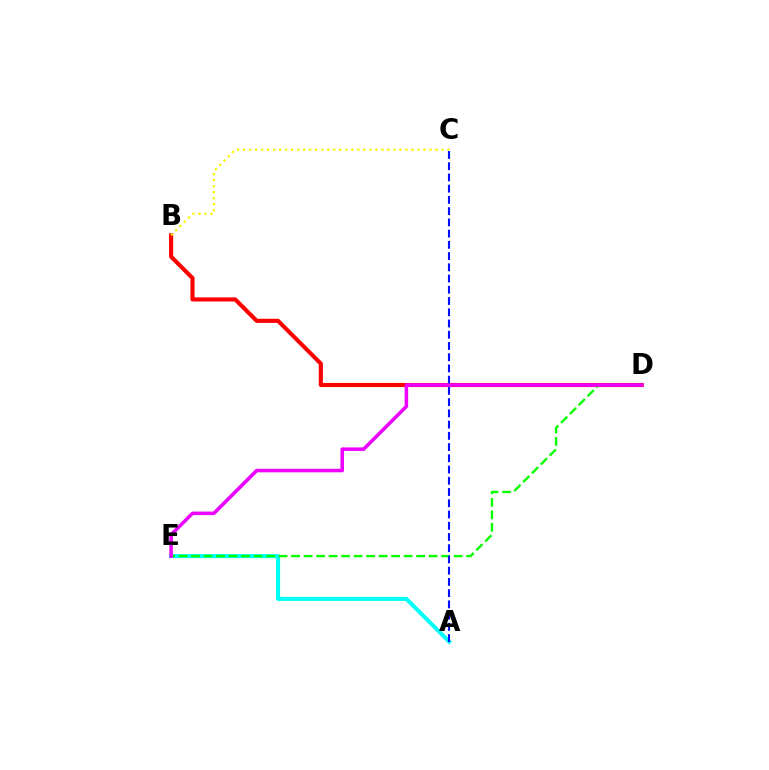{('A', 'E'): [{'color': '#00fff6', 'line_style': 'solid', 'thickness': 2.93}], ('B', 'D'): [{'color': '#ff0000', 'line_style': 'solid', 'thickness': 2.96}], ('B', 'C'): [{'color': '#fcf500', 'line_style': 'dotted', 'thickness': 1.63}], ('D', 'E'): [{'color': '#08ff00', 'line_style': 'dashed', 'thickness': 1.7}, {'color': '#ee00ff', 'line_style': 'solid', 'thickness': 2.54}], ('A', 'C'): [{'color': '#0010ff', 'line_style': 'dashed', 'thickness': 1.53}]}